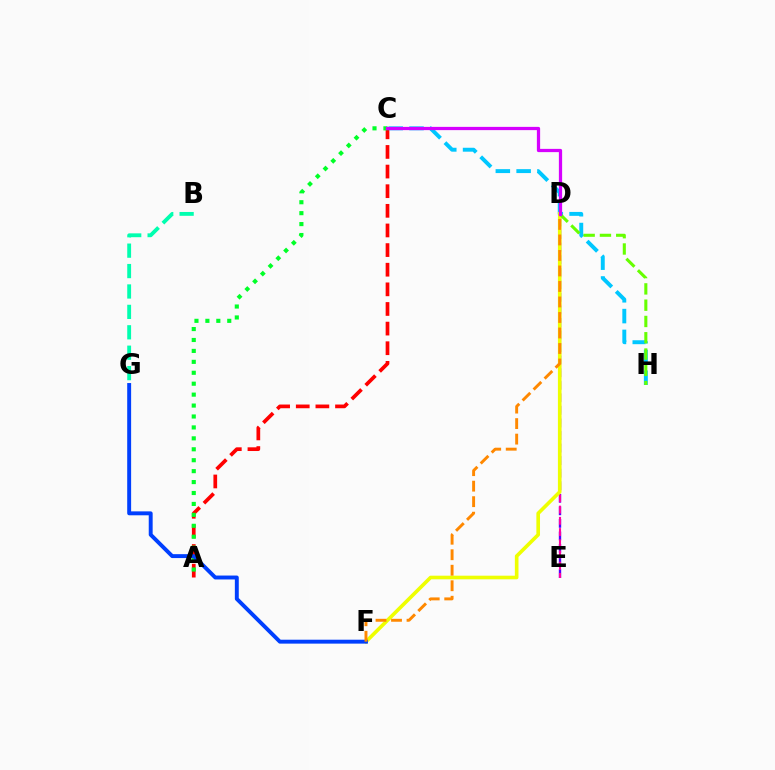{('A', 'C'): [{'color': '#ff0000', 'line_style': 'dashed', 'thickness': 2.67}, {'color': '#00ff27', 'line_style': 'dotted', 'thickness': 2.97}], ('B', 'G'): [{'color': '#00ffaf', 'line_style': 'dashed', 'thickness': 2.77}], ('D', 'E'): [{'color': '#4f00ff', 'line_style': 'dashed', 'thickness': 1.71}, {'color': '#ff00a0', 'line_style': 'dashed', 'thickness': 1.52}], ('C', 'H'): [{'color': '#00c7ff', 'line_style': 'dashed', 'thickness': 2.82}], ('D', 'F'): [{'color': '#eeff00', 'line_style': 'solid', 'thickness': 2.61}, {'color': '#ff8800', 'line_style': 'dashed', 'thickness': 2.11}], ('D', 'H'): [{'color': '#66ff00', 'line_style': 'dashed', 'thickness': 2.21}], ('F', 'G'): [{'color': '#003fff', 'line_style': 'solid', 'thickness': 2.82}], ('C', 'D'): [{'color': '#d600ff', 'line_style': 'solid', 'thickness': 2.34}]}